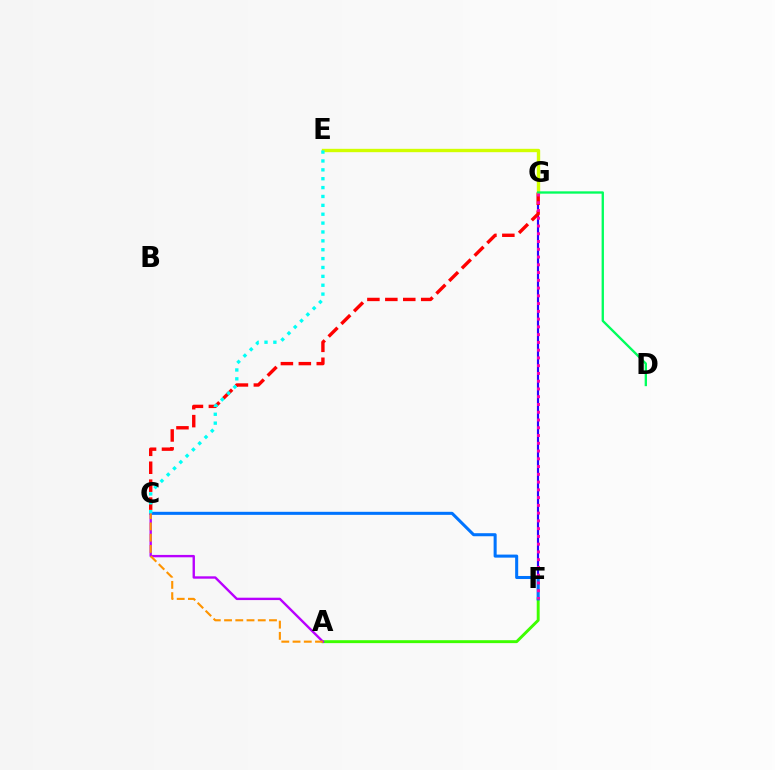{('F', 'G'): [{'color': '#2500ff', 'line_style': 'solid', 'thickness': 1.55}, {'color': '#ff00ac', 'line_style': 'dotted', 'thickness': 2.11}], ('C', 'G'): [{'color': '#ff0000', 'line_style': 'dashed', 'thickness': 2.44}], ('A', 'F'): [{'color': '#3dff00', 'line_style': 'solid', 'thickness': 2.1}], ('C', 'F'): [{'color': '#0074ff', 'line_style': 'solid', 'thickness': 2.19}], ('A', 'C'): [{'color': '#b900ff', 'line_style': 'solid', 'thickness': 1.71}, {'color': '#ff9400', 'line_style': 'dashed', 'thickness': 1.53}], ('E', 'G'): [{'color': '#d1ff00', 'line_style': 'solid', 'thickness': 2.42}], ('C', 'E'): [{'color': '#00fff6', 'line_style': 'dotted', 'thickness': 2.41}], ('D', 'G'): [{'color': '#00ff5c', 'line_style': 'solid', 'thickness': 1.68}]}